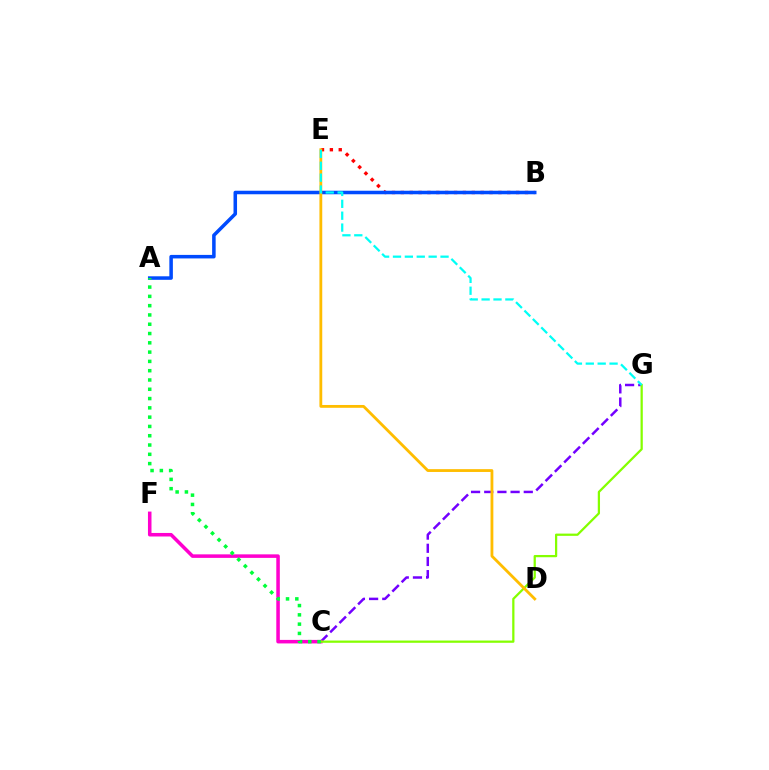{('C', 'G'): [{'color': '#7200ff', 'line_style': 'dashed', 'thickness': 1.79}, {'color': '#84ff00', 'line_style': 'solid', 'thickness': 1.62}], ('C', 'F'): [{'color': '#ff00cf', 'line_style': 'solid', 'thickness': 2.54}], ('B', 'E'): [{'color': '#ff0000', 'line_style': 'dotted', 'thickness': 2.41}], ('A', 'B'): [{'color': '#004bff', 'line_style': 'solid', 'thickness': 2.54}], ('D', 'E'): [{'color': '#ffbd00', 'line_style': 'solid', 'thickness': 2.03}], ('A', 'C'): [{'color': '#00ff39', 'line_style': 'dotted', 'thickness': 2.52}], ('E', 'G'): [{'color': '#00fff6', 'line_style': 'dashed', 'thickness': 1.61}]}